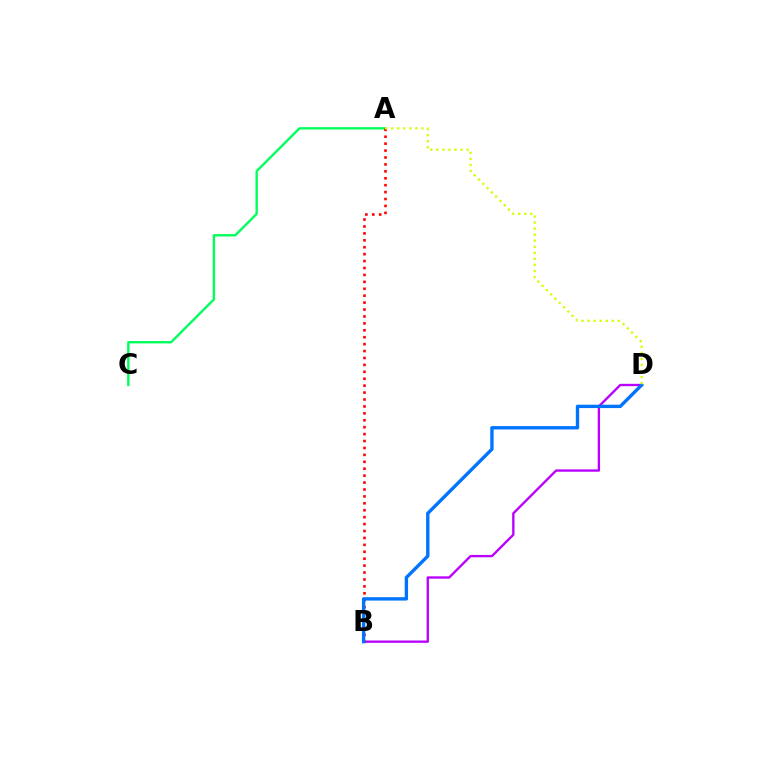{('A', 'C'): [{'color': '#00ff5c', 'line_style': 'solid', 'thickness': 1.7}], ('B', 'D'): [{'color': '#b900ff', 'line_style': 'solid', 'thickness': 1.69}, {'color': '#0074ff', 'line_style': 'solid', 'thickness': 2.42}], ('A', 'B'): [{'color': '#ff0000', 'line_style': 'dotted', 'thickness': 1.88}], ('A', 'D'): [{'color': '#d1ff00', 'line_style': 'dotted', 'thickness': 1.64}]}